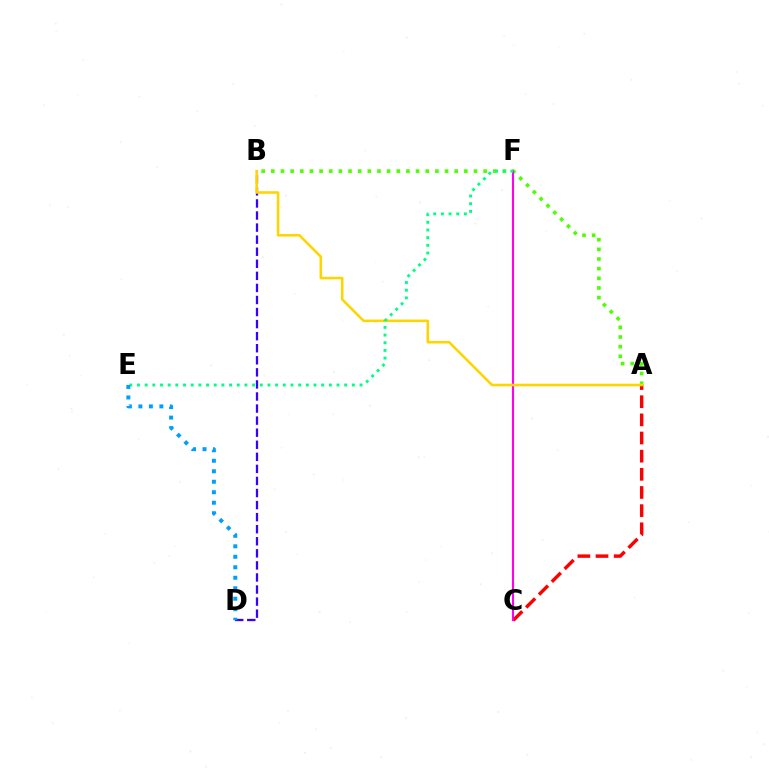{('B', 'D'): [{'color': '#3700ff', 'line_style': 'dashed', 'thickness': 1.64}], ('A', 'C'): [{'color': '#ff0000', 'line_style': 'dashed', 'thickness': 2.47}], ('A', 'B'): [{'color': '#4fff00', 'line_style': 'dotted', 'thickness': 2.62}, {'color': '#ffd500', 'line_style': 'solid', 'thickness': 1.85}], ('C', 'F'): [{'color': '#ff00ed', 'line_style': 'solid', 'thickness': 1.5}], ('E', 'F'): [{'color': '#00ff86', 'line_style': 'dotted', 'thickness': 2.08}], ('D', 'E'): [{'color': '#009eff', 'line_style': 'dotted', 'thickness': 2.85}]}